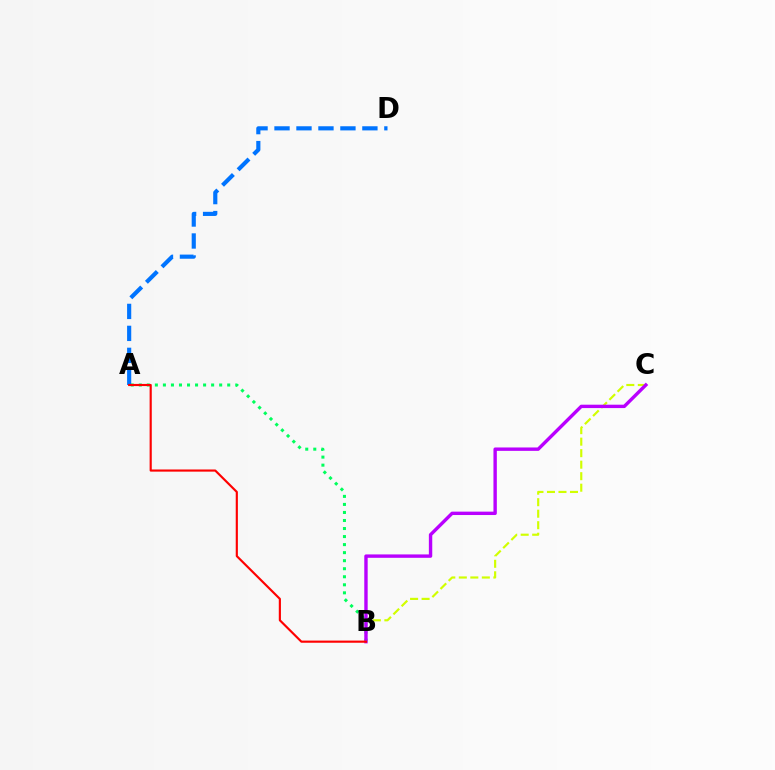{('A', 'B'): [{'color': '#00ff5c', 'line_style': 'dotted', 'thickness': 2.18}, {'color': '#ff0000', 'line_style': 'solid', 'thickness': 1.55}], ('B', 'C'): [{'color': '#d1ff00', 'line_style': 'dashed', 'thickness': 1.56}, {'color': '#b900ff', 'line_style': 'solid', 'thickness': 2.44}], ('A', 'D'): [{'color': '#0074ff', 'line_style': 'dashed', 'thickness': 2.98}]}